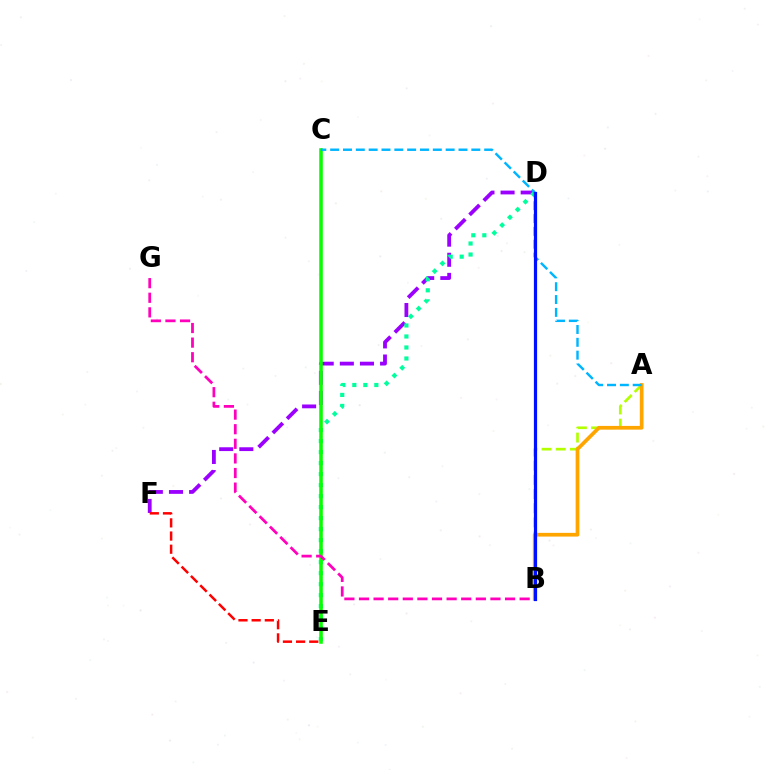{('A', 'B'): [{'color': '#b3ff00', 'line_style': 'dashed', 'thickness': 1.93}, {'color': '#ffa500', 'line_style': 'solid', 'thickness': 2.67}], ('D', 'F'): [{'color': '#9b00ff', 'line_style': 'dashed', 'thickness': 2.73}], ('D', 'E'): [{'color': '#00ff9d', 'line_style': 'dotted', 'thickness': 2.99}], ('C', 'E'): [{'color': '#08ff00', 'line_style': 'solid', 'thickness': 2.56}], ('E', 'F'): [{'color': '#ff0000', 'line_style': 'dashed', 'thickness': 1.79}], ('A', 'C'): [{'color': '#00b5ff', 'line_style': 'dashed', 'thickness': 1.74}], ('B', 'G'): [{'color': '#ff00bd', 'line_style': 'dashed', 'thickness': 1.98}], ('B', 'D'): [{'color': '#0010ff', 'line_style': 'solid', 'thickness': 2.31}]}